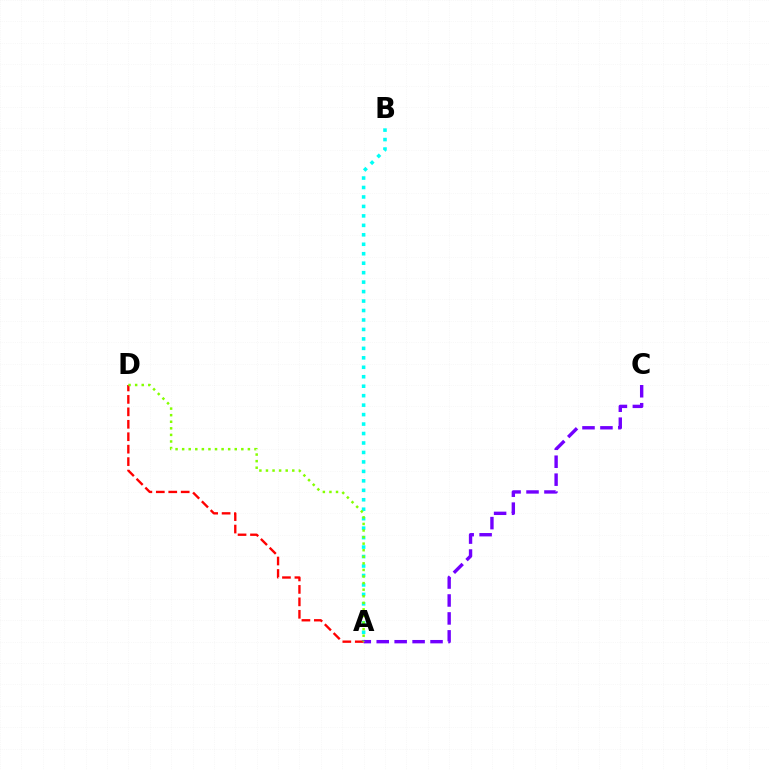{('A', 'B'): [{'color': '#00fff6', 'line_style': 'dotted', 'thickness': 2.57}], ('A', 'C'): [{'color': '#7200ff', 'line_style': 'dashed', 'thickness': 2.44}], ('A', 'D'): [{'color': '#ff0000', 'line_style': 'dashed', 'thickness': 1.69}, {'color': '#84ff00', 'line_style': 'dotted', 'thickness': 1.79}]}